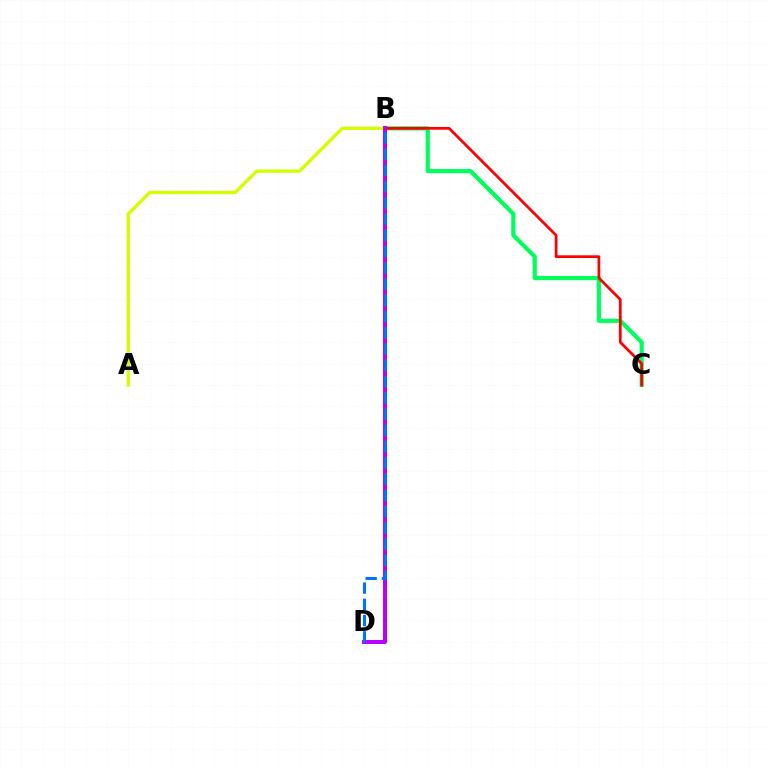{('A', 'B'): [{'color': '#d1ff00', 'line_style': 'solid', 'thickness': 2.38}], ('B', 'C'): [{'color': '#00ff5c', 'line_style': 'solid', 'thickness': 2.99}, {'color': '#ff0000', 'line_style': 'solid', 'thickness': 1.98}], ('B', 'D'): [{'color': '#b900ff', 'line_style': 'solid', 'thickness': 2.86}, {'color': '#0074ff', 'line_style': 'dashed', 'thickness': 2.21}]}